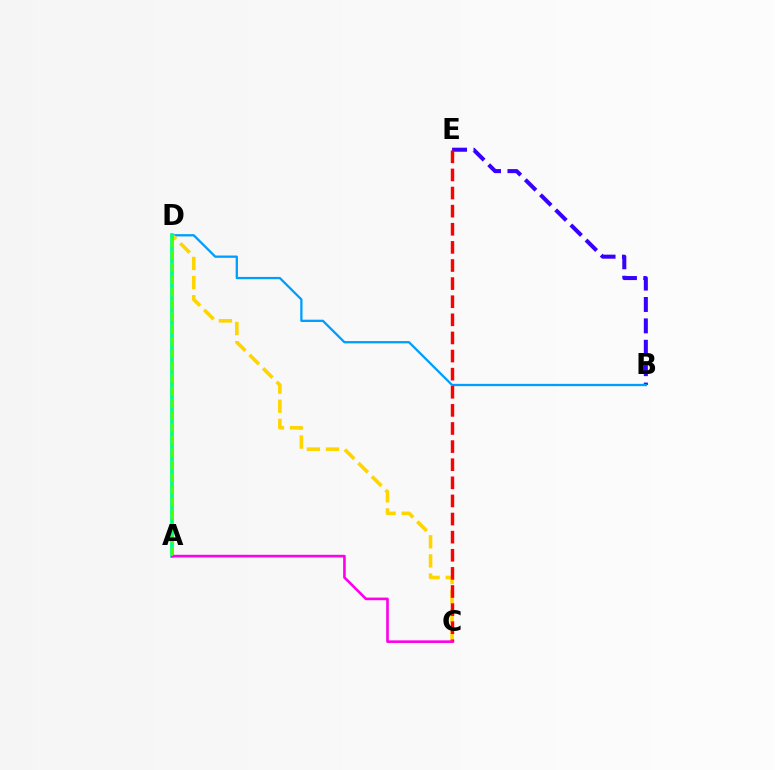{('B', 'E'): [{'color': '#3700ff', 'line_style': 'dashed', 'thickness': 2.91}], ('B', 'D'): [{'color': '#009eff', 'line_style': 'solid', 'thickness': 1.66}], ('C', 'D'): [{'color': '#ffd500', 'line_style': 'dashed', 'thickness': 2.6}], ('C', 'E'): [{'color': '#ff0000', 'line_style': 'dashed', 'thickness': 2.46}], ('A', 'D'): [{'color': '#00ff86', 'line_style': 'solid', 'thickness': 2.7}, {'color': '#4fff00', 'line_style': 'dashed', 'thickness': 1.68}], ('A', 'C'): [{'color': '#ff00ed', 'line_style': 'solid', 'thickness': 1.89}]}